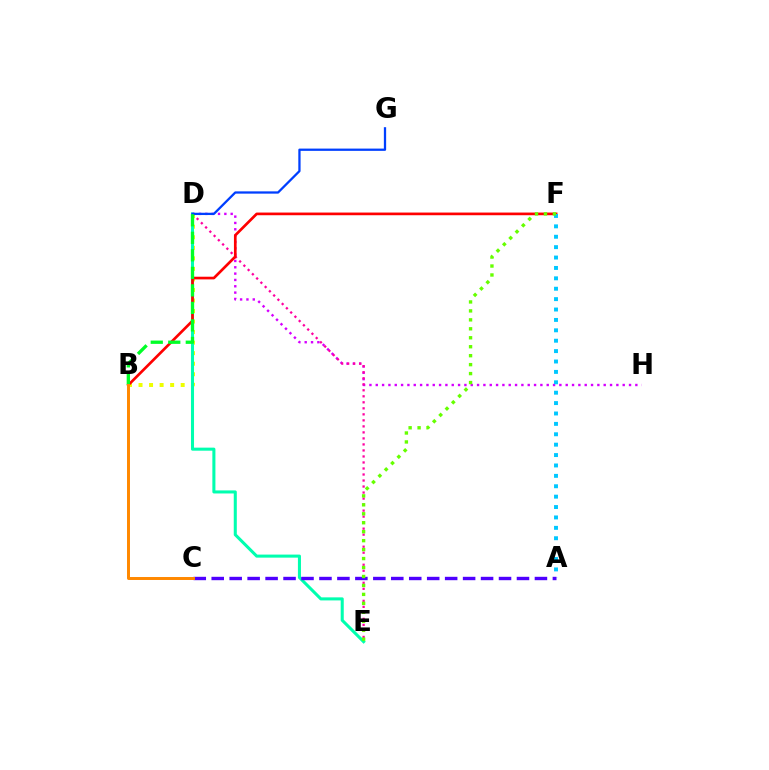{('B', 'D'): [{'color': '#eeff00', 'line_style': 'dotted', 'thickness': 2.86}, {'color': '#00ff27', 'line_style': 'dashed', 'thickness': 2.38}], ('D', 'E'): [{'color': '#00ffaf', 'line_style': 'solid', 'thickness': 2.2}, {'color': '#ff00a0', 'line_style': 'dotted', 'thickness': 1.63}], ('D', 'H'): [{'color': '#d600ff', 'line_style': 'dotted', 'thickness': 1.72}], ('D', 'G'): [{'color': '#003fff', 'line_style': 'solid', 'thickness': 1.64}], ('B', 'F'): [{'color': '#ff0000', 'line_style': 'solid', 'thickness': 1.93}], ('A', 'F'): [{'color': '#00c7ff', 'line_style': 'dotted', 'thickness': 2.82}], ('A', 'C'): [{'color': '#4f00ff', 'line_style': 'dashed', 'thickness': 2.44}], ('E', 'F'): [{'color': '#66ff00', 'line_style': 'dotted', 'thickness': 2.43}], ('B', 'C'): [{'color': '#ff8800', 'line_style': 'solid', 'thickness': 2.14}]}